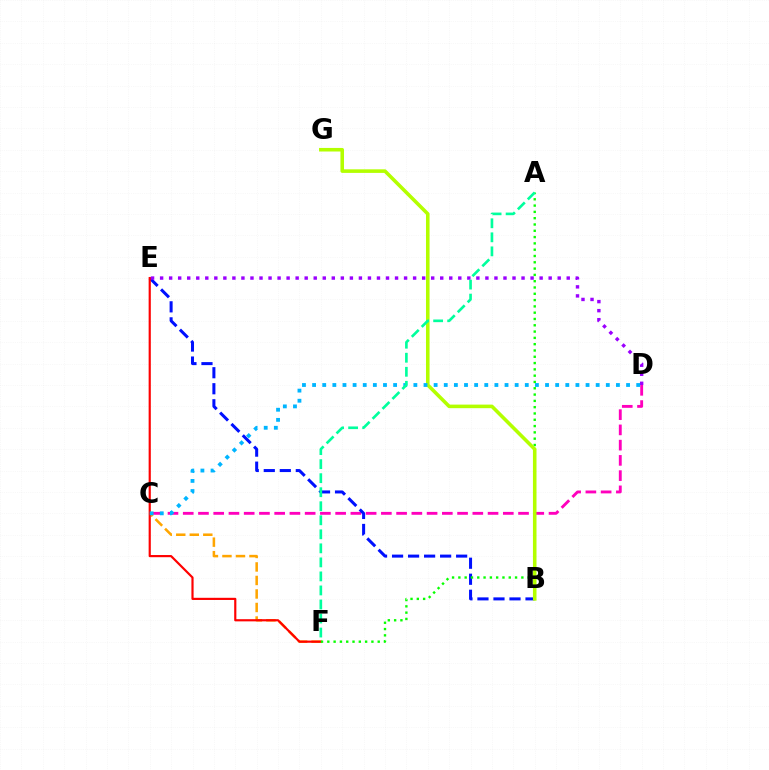{('C', 'F'): [{'color': '#ffa500', 'line_style': 'dashed', 'thickness': 1.84}], ('C', 'D'): [{'color': '#ff00bd', 'line_style': 'dashed', 'thickness': 2.07}, {'color': '#00b5ff', 'line_style': 'dotted', 'thickness': 2.75}], ('B', 'E'): [{'color': '#0010ff', 'line_style': 'dashed', 'thickness': 2.18}], ('E', 'F'): [{'color': '#ff0000', 'line_style': 'solid', 'thickness': 1.57}], ('A', 'F'): [{'color': '#08ff00', 'line_style': 'dotted', 'thickness': 1.71}, {'color': '#00ff9d', 'line_style': 'dashed', 'thickness': 1.91}], ('B', 'G'): [{'color': '#b3ff00', 'line_style': 'solid', 'thickness': 2.57}], ('D', 'E'): [{'color': '#9b00ff', 'line_style': 'dotted', 'thickness': 2.46}]}